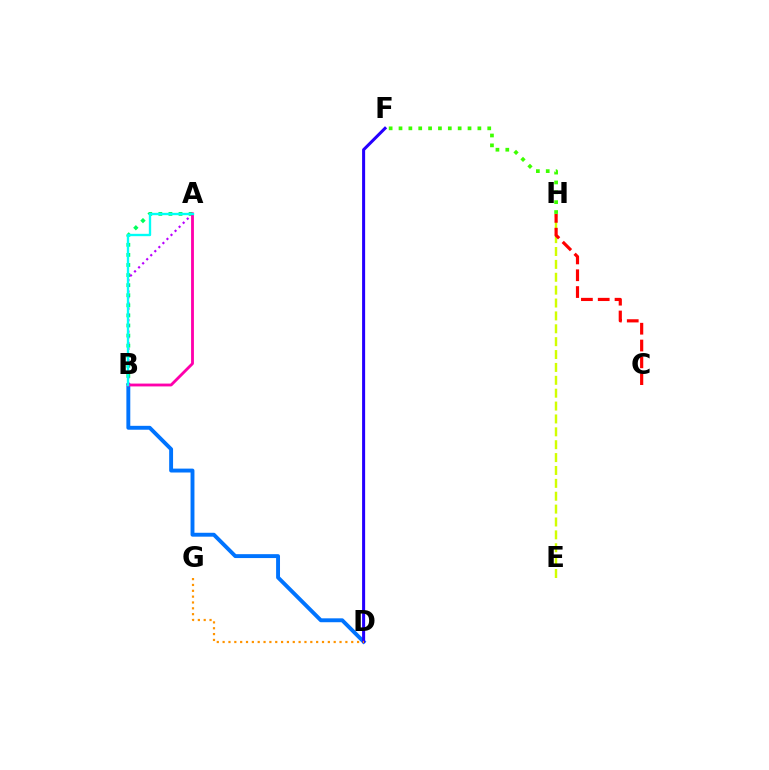{('E', 'H'): [{'color': '#d1ff00', 'line_style': 'dashed', 'thickness': 1.75}], ('B', 'D'): [{'color': '#0074ff', 'line_style': 'solid', 'thickness': 2.81}], ('D', 'F'): [{'color': '#2500ff', 'line_style': 'solid', 'thickness': 2.19}], ('A', 'B'): [{'color': '#00ff5c', 'line_style': 'dotted', 'thickness': 2.74}, {'color': '#b900ff', 'line_style': 'dotted', 'thickness': 1.56}, {'color': '#ff00ac', 'line_style': 'solid', 'thickness': 2.04}, {'color': '#00fff6', 'line_style': 'solid', 'thickness': 1.69}], ('C', 'H'): [{'color': '#ff0000', 'line_style': 'dashed', 'thickness': 2.28}], ('D', 'G'): [{'color': '#ff9400', 'line_style': 'dotted', 'thickness': 1.59}], ('F', 'H'): [{'color': '#3dff00', 'line_style': 'dotted', 'thickness': 2.68}]}